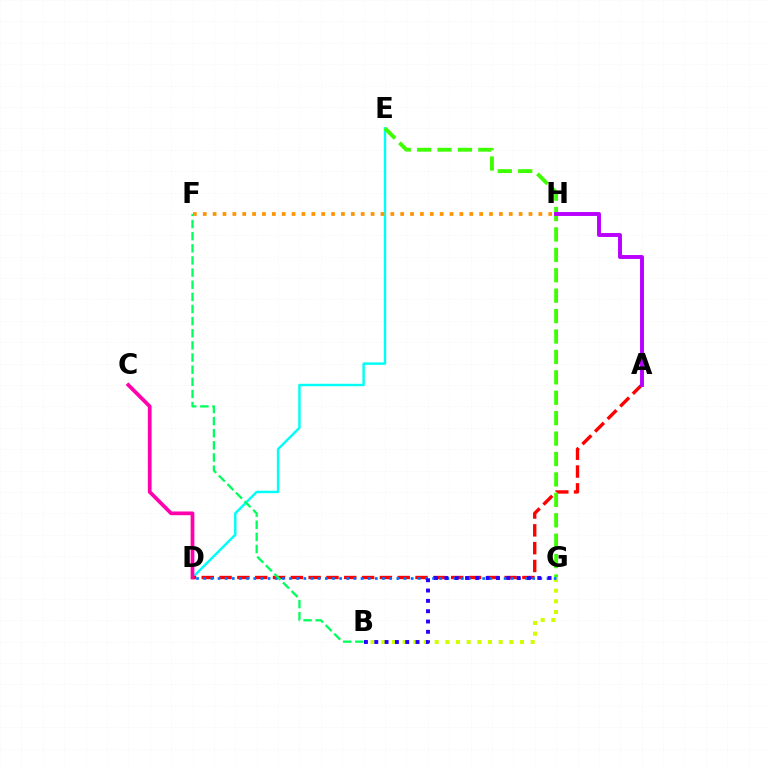{('B', 'G'): [{'color': '#d1ff00', 'line_style': 'dotted', 'thickness': 2.9}, {'color': '#2500ff', 'line_style': 'dotted', 'thickness': 2.8}], ('D', 'E'): [{'color': '#00fff6', 'line_style': 'solid', 'thickness': 1.76}], ('A', 'D'): [{'color': '#ff0000', 'line_style': 'dashed', 'thickness': 2.42}], ('C', 'D'): [{'color': '#ff00ac', 'line_style': 'solid', 'thickness': 2.69}], ('E', 'G'): [{'color': '#3dff00', 'line_style': 'dashed', 'thickness': 2.77}], ('F', 'H'): [{'color': '#ff9400', 'line_style': 'dotted', 'thickness': 2.68}], ('D', 'G'): [{'color': '#0074ff', 'line_style': 'dotted', 'thickness': 1.94}], ('B', 'F'): [{'color': '#00ff5c', 'line_style': 'dashed', 'thickness': 1.65}], ('A', 'H'): [{'color': '#b900ff', 'line_style': 'solid', 'thickness': 2.82}]}